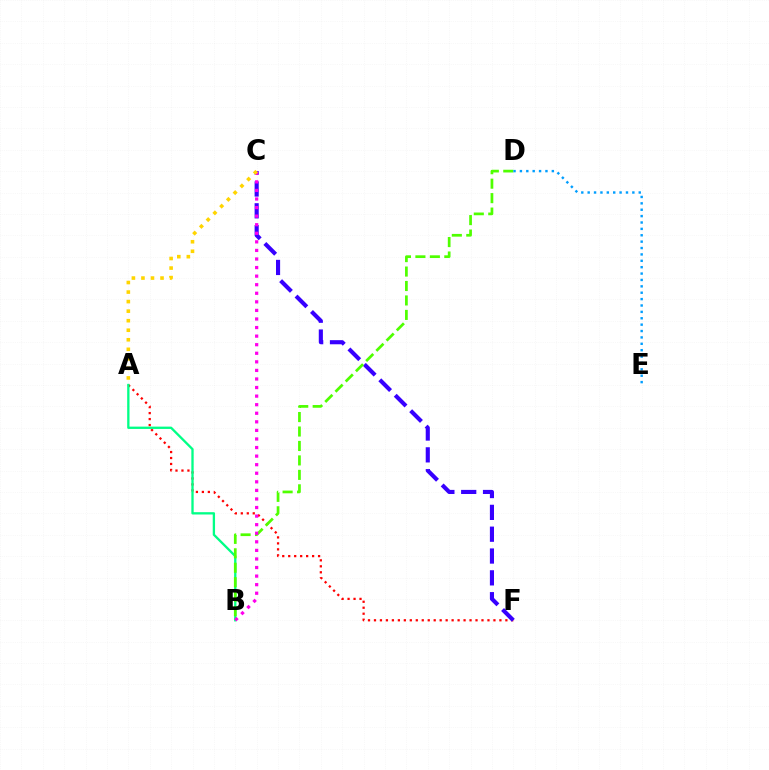{('A', 'F'): [{'color': '#ff0000', 'line_style': 'dotted', 'thickness': 1.62}], ('A', 'B'): [{'color': '#00ff86', 'line_style': 'solid', 'thickness': 1.67}], ('C', 'F'): [{'color': '#3700ff', 'line_style': 'dashed', 'thickness': 2.97}], ('B', 'D'): [{'color': '#4fff00', 'line_style': 'dashed', 'thickness': 1.96}], ('B', 'C'): [{'color': '#ff00ed', 'line_style': 'dotted', 'thickness': 2.33}], ('A', 'C'): [{'color': '#ffd500', 'line_style': 'dotted', 'thickness': 2.59}], ('D', 'E'): [{'color': '#009eff', 'line_style': 'dotted', 'thickness': 1.73}]}